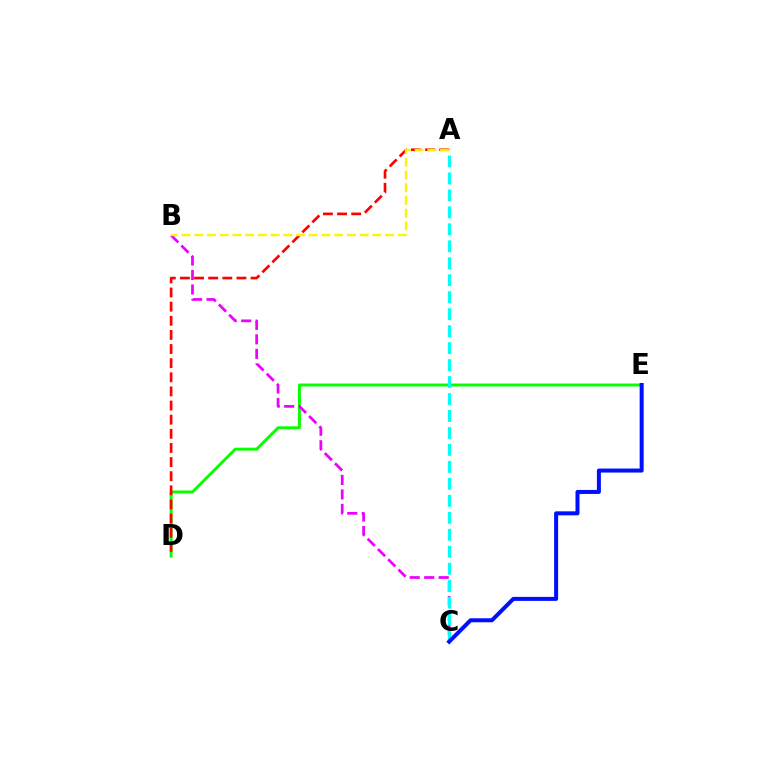{('D', 'E'): [{'color': '#08ff00', 'line_style': 'solid', 'thickness': 2.11}], ('B', 'C'): [{'color': '#ee00ff', 'line_style': 'dashed', 'thickness': 1.97}], ('A', 'D'): [{'color': '#ff0000', 'line_style': 'dashed', 'thickness': 1.92}], ('A', 'B'): [{'color': '#fcf500', 'line_style': 'dashed', 'thickness': 1.73}], ('A', 'C'): [{'color': '#00fff6', 'line_style': 'dashed', 'thickness': 2.31}], ('C', 'E'): [{'color': '#0010ff', 'line_style': 'solid', 'thickness': 2.89}]}